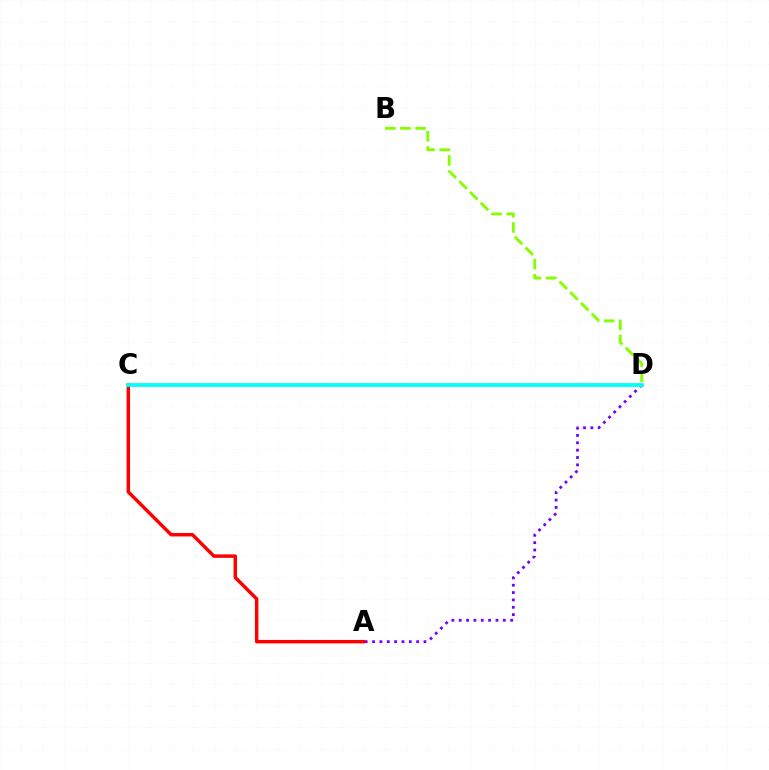{('A', 'D'): [{'color': '#7200ff', 'line_style': 'dotted', 'thickness': 2.0}], ('A', 'C'): [{'color': '#ff0000', 'line_style': 'solid', 'thickness': 2.49}], ('B', 'D'): [{'color': '#84ff00', 'line_style': 'dashed', 'thickness': 2.06}], ('C', 'D'): [{'color': '#00fff6', 'line_style': 'solid', 'thickness': 2.74}]}